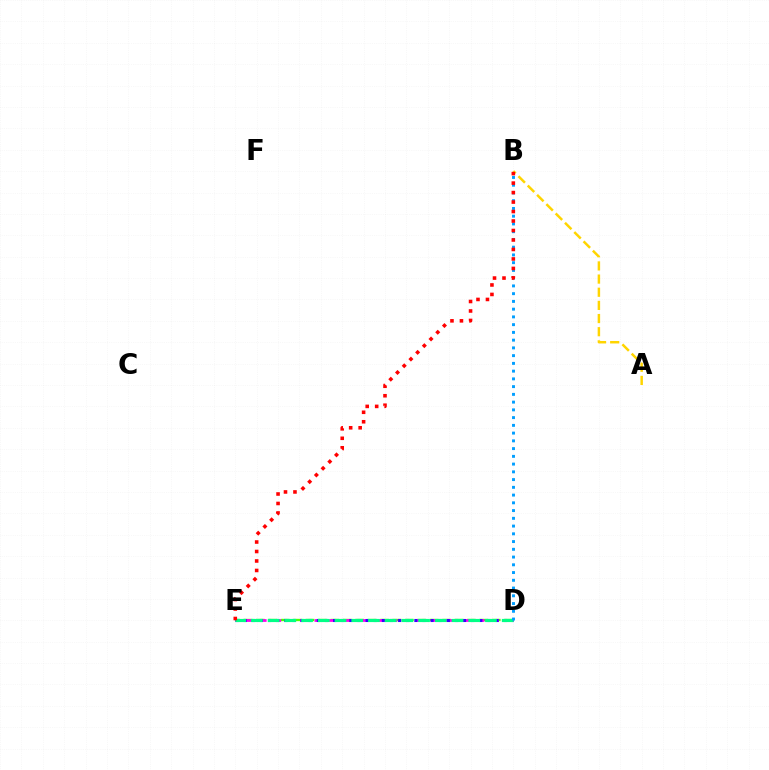{('D', 'E'): [{'color': '#4fff00', 'line_style': 'dashed', 'thickness': 1.69}, {'color': '#ff00ed', 'line_style': 'dashed', 'thickness': 1.97}, {'color': '#3700ff', 'line_style': 'dotted', 'thickness': 2.21}, {'color': '#00ff86', 'line_style': 'dashed', 'thickness': 2.27}], ('A', 'B'): [{'color': '#ffd500', 'line_style': 'dashed', 'thickness': 1.79}], ('B', 'D'): [{'color': '#009eff', 'line_style': 'dotted', 'thickness': 2.1}], ('B', 'E'): [{'color': '#ff0000', 'line_style': 'dotted', 'thickness': 2.58}]}